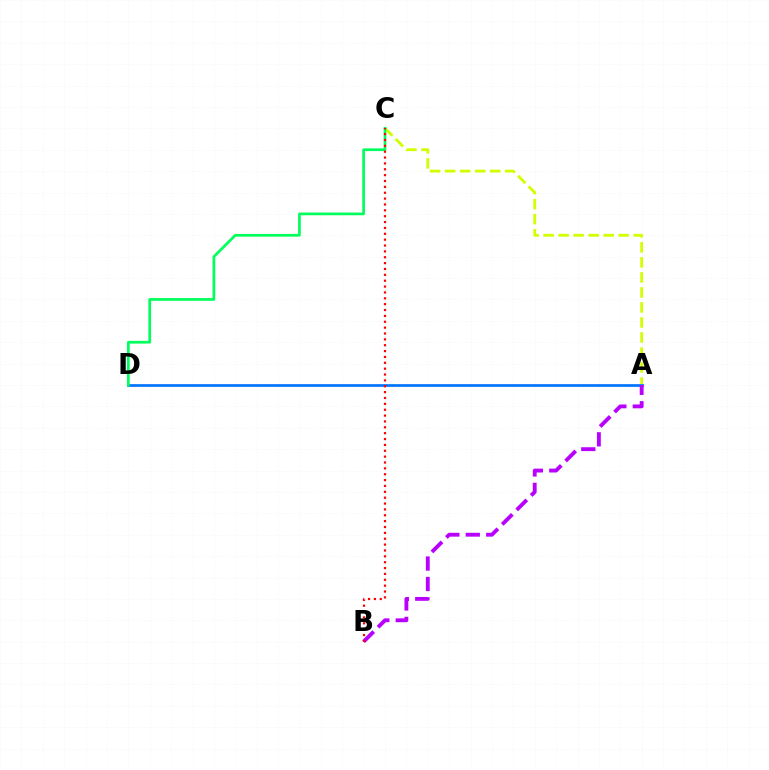{('A', 'C'): [{'color': '#d1ff00', 'line_style': 'dashed', 'thickness': 2.04}], ('A', 'D'): [{'color': '#0074ff', 'line_style': 'solid', 'thickness': 1.95}], ('C', 'D'): [{'color': '#00ff5c', 'line_style': 'solid', 'thickness': 1.95}], ('A', 'B'): [{'color': '#b900ff', 'line_style': 'dashed', 'thickness': 2.78}], ('B', 'C'): [{'color': '#ff0000', 'line_style': 'dotted', 'thickness': 1.59}]}